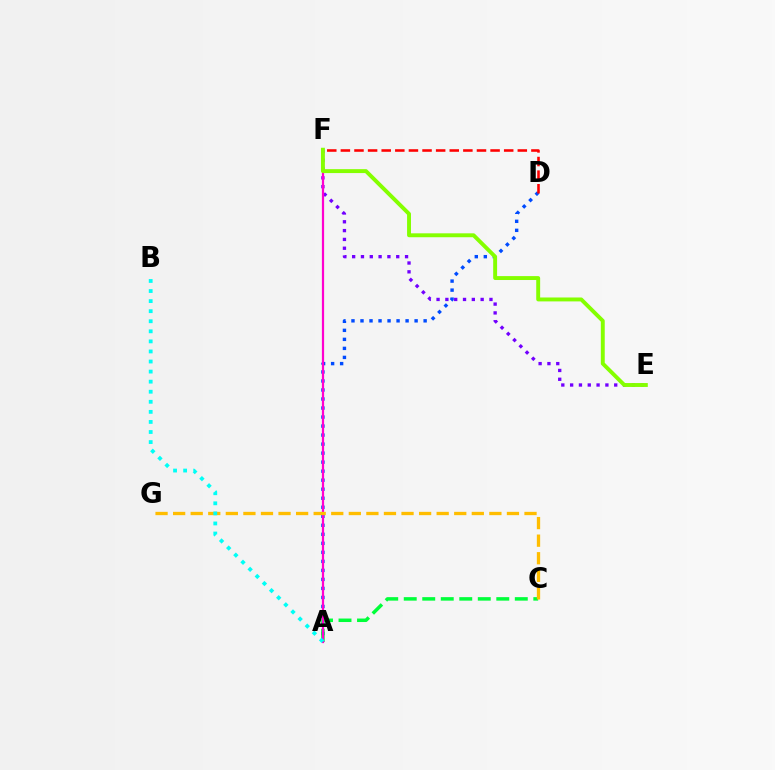{('A', 'D'): [{'color': '#004bff', 'line_style': 'dotted', 'thickness': 2.45}], ('E', 'F'): [{'color': '#7200ff', 'line_style': 'dotted', 'thickness': 2.4}, {'color': '#84ff00', 'line_style': 'solid', 'thickness': 2.81}], ('A', 'C'): [{'color': '#00ff39', 'line_style': 'dashed', 'thickness': 2.51}], ('A', 'F'): [{'color': '#ff00cf', 'line_style': 'solid', 'thickness': 1.6}], ('D', 'F'): [{'color': '#ff0000', 'line_style': 'dashed', 'thickness': 1.85}], ('C', 'G'): [{'color': '#ffbd00', 'line_style': 'dashed', 'thickness': 2.39}], ('A', 'B'): [{'color': '#00fff6', 'line_style': 'dotted', 'thickness': 2.74}]}